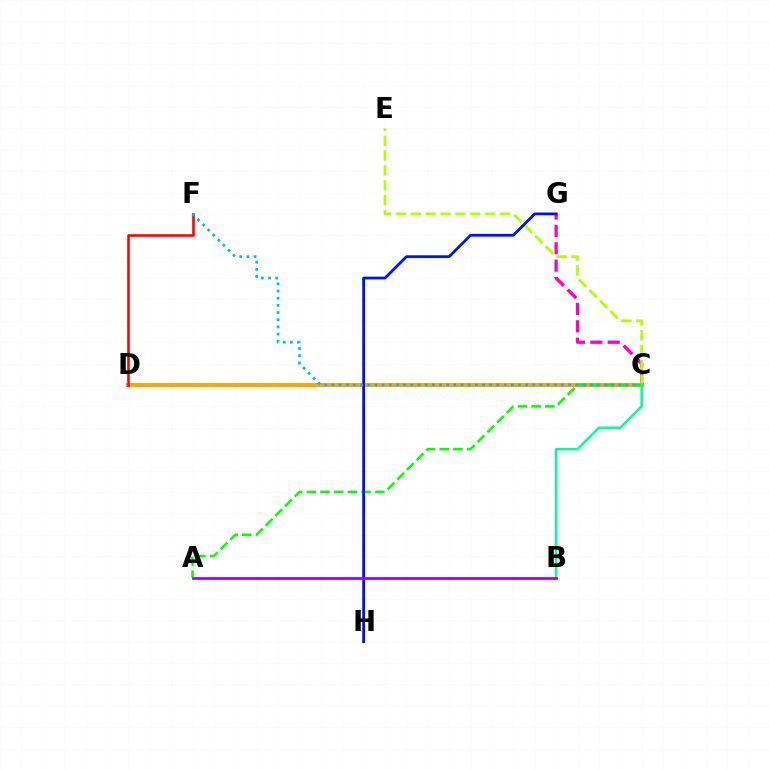{('C', 'D'): [{'color': '#ffa500', 'line_style': 'solid', 'thickness': 2.89}], ('C', 'G'): [{'color': '#ff00bd', 'line_style': 'dashed', 'thickness': 2.36}], ('A', 'C'): [{'color': '#08ff00', 'line_style': 'dashed', 'thickness': 1.86}], ('C', 'E'): [{'color': '#b3ff00', 'line_style': 'dashed', 'thickness': 2.02}], ('D', 'F'): [{'color': '#ff0000', 'line_style': 'solid', 'thickness': 1.86}], ('G', 'H'): [{'color': '#0010ff', 'line_style': 'solid', 'thickness': 1.99}], ('C', 'F'): [{'color': '#00b5ff', 'line_style': 'dotted', 'thickness': 1.95}], ('B', 'C'): [{'color': '#00ff9d', 'line_style': 'solid', 'thickness': 1.79}], ('A', 'B'): [{'color': '#9b00ff', 'line_style': 'solid', 'thickness': 1.96}]}